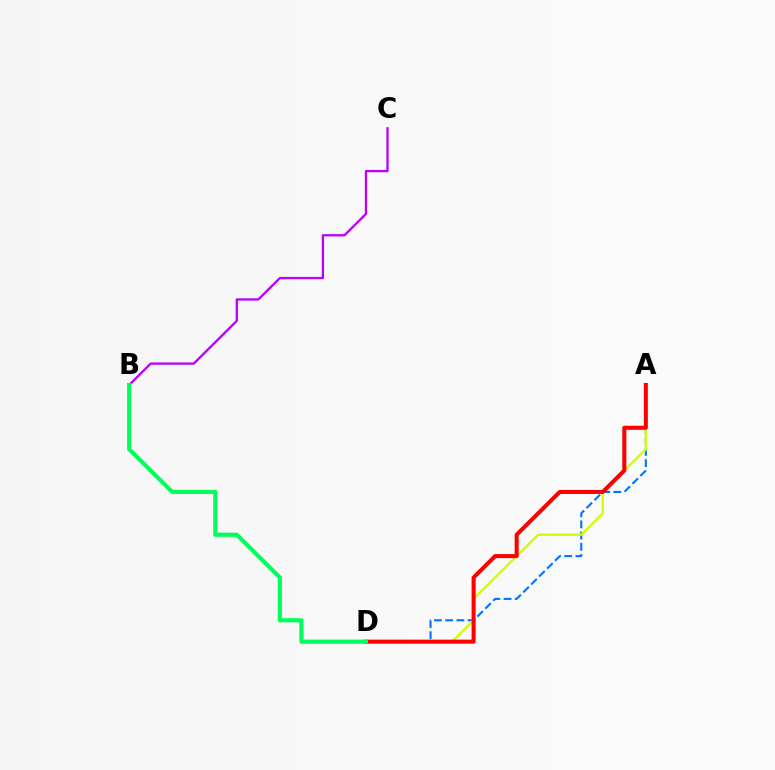{('A', 'D'): [{'color': '#0074ff', 'line_style': 'dashed', 'thickness': 1.52}, {'color': '#d1ff00', 'line_style': 'solid', 'thickness': 1.7}, {'color': '#ff0000', 'line_style': 'solid', 'thickness': 2.92}], ('B', 'C'): [{'color': '#b900ff', 'line_style': 'solid', 'thickness': 1.66}], ('B', 'D'): [{'color': '#00ff5c', 'line_style': 'solid', 'thickness': 3.0}]}